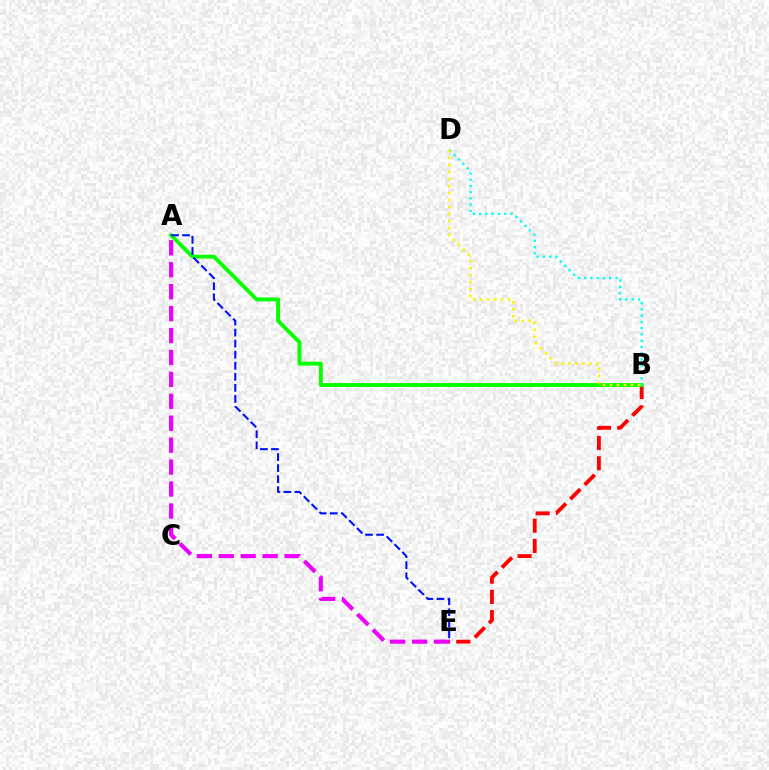{('B', 'E'): [{'color': '#ff0000', 'line_style': 'dashed', 'thickness': 2.76}], ('A', 'B'): [{'color': '#08ff00', 'line_style': 'solid', 'thickness': 2.79}], ('B', 'D'): [{'color': '#00fff6', 'line_style': 'dotted', 'thickness': 1.7}, {'color': '#fcf500', 'line_style': 'dotted', 'thickness': 1.9}], ('A', 'E'): [{'color': '#0010ff', 'line_style': 'dashed', 'thickness': 1.5}, {'color': '#ee00ff', 'line_style': 'dashed', 'thickness': 2.98}]}